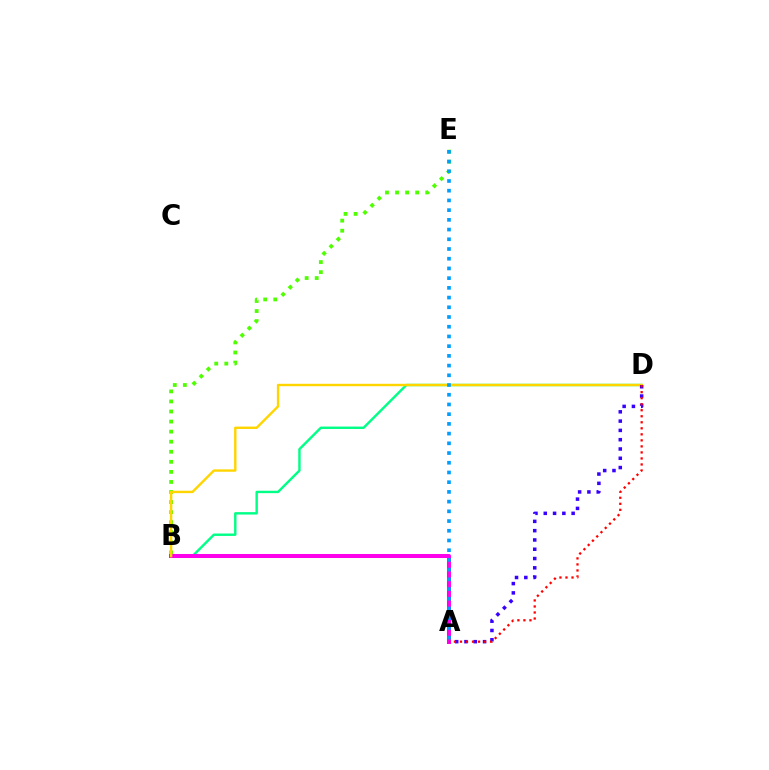{('B', 'E'): [{'color': '#4fff00', 'line_style': 'dotted', 'thickness': 2.73}], ('B', 'D'): [{'color': '#00ff86', 'line_style': 'solid', 'thickness': 1.74}, {'color': '#ffd500', 'line_style': 'solid', 'thickness': 1.73}], ('A', 'B'): [{'color': '#ff00ed', 'line_style': 'solid', 'thickness': 2.9}], ('A', 'D'): [{'color': '#3700ff', 'line_style': 'dotted', 'thickness': 2.52}, {'color': '#ff0000', 'line_style': 'dotted', 'thickness': 1.64}], ('A', 'E'): [{'color': '#009eff', 'line_style': 'dotted', 'thickness': 2.64}]}